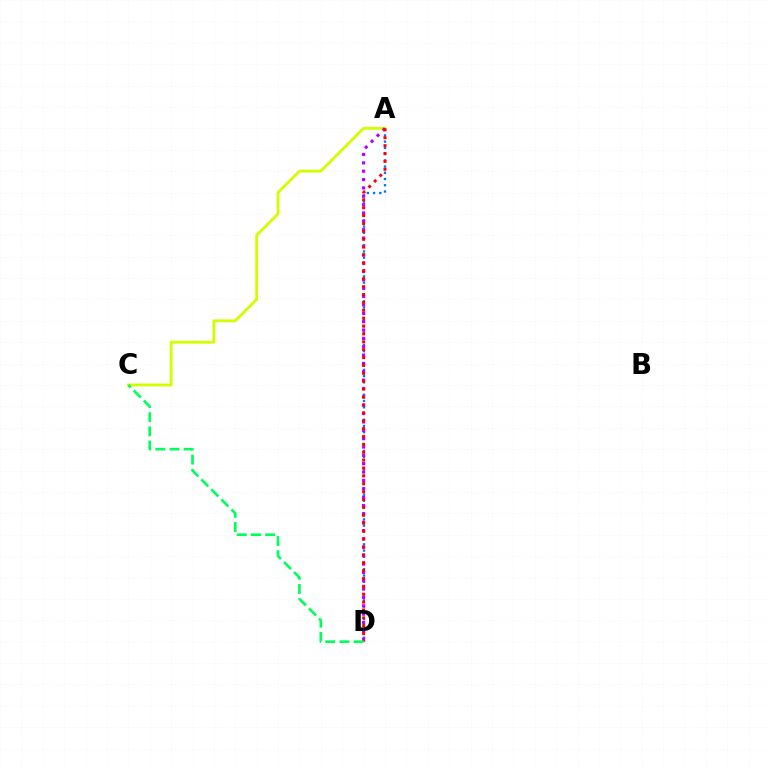{('A', 'D'): [{'color': '#0074ff', 'line_style': 'dotted', 'thickness': 1.69}, {'color': '#b900ff', 'line_style': 'dotted', 'thickness': 2.27}, {'color': '#ff0000', 'line_style': 'dotted', 'thickness': 2.14}], ('A', 'C'): [{'color': '#d1ff00', 'line_style': 'solid', 'thickness': 2.04}], ('C', 'D'): [{'color': '#00ff5c', 'line_style': 'dashed', 'thickness': 1.93}]}